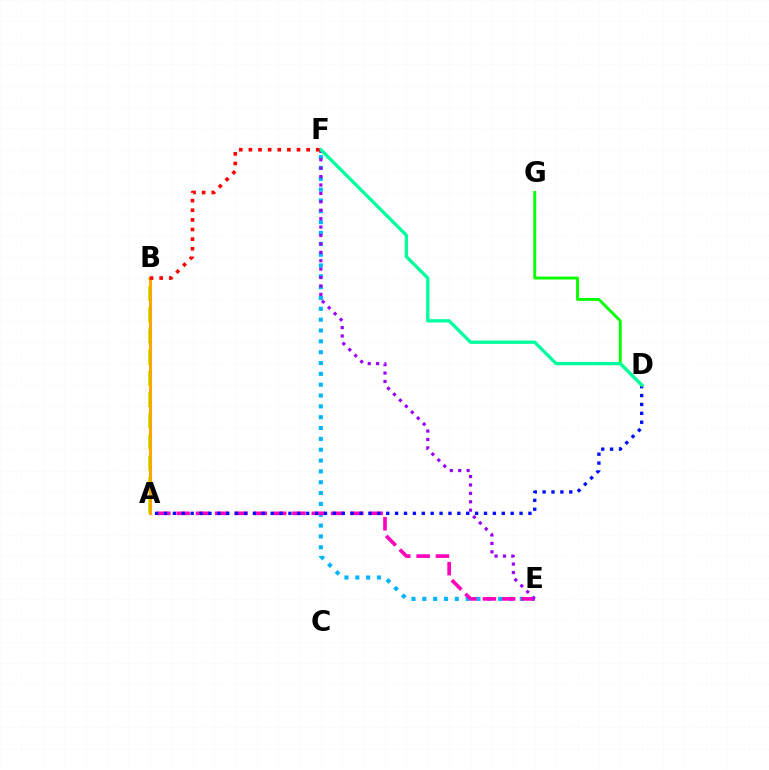{('E', 'F'): [{'color': '#00b5ff', 'line_style': 'dotted', 'thickness': 2.94}, {'color': '#9b00ff', 'line_style': 'dotted', 'thickness': 2.29}], ('A', 'B'): [{'color': '#b3ff00', 'line_style': 'dashed', 'thickness': 2.88}, {'color': '#ffa500', 'line_style': 'solid', 'thickness': 2.22}], ('A', 'E'): [{'color': '#ff00bd', 'line_style': 'dashed', 'thickness': 2.62}], ('A', 'D'): [{'color': '#0010ff', 'line_style': 'dotted', 'thickness': 2.42}], ('D', 'G'): [{'color': '#08ff00', 'line_style': 'solid', 'thickness': 2.08}], ('D', 'F'): [{'color': '#00ff9d', 'line_style': 'solid', 'thickness': 2.38}], ('B', 'F'): [{'color': '#ff0000', 'line_style': 'dotted', 'thickness': 2.62}]}